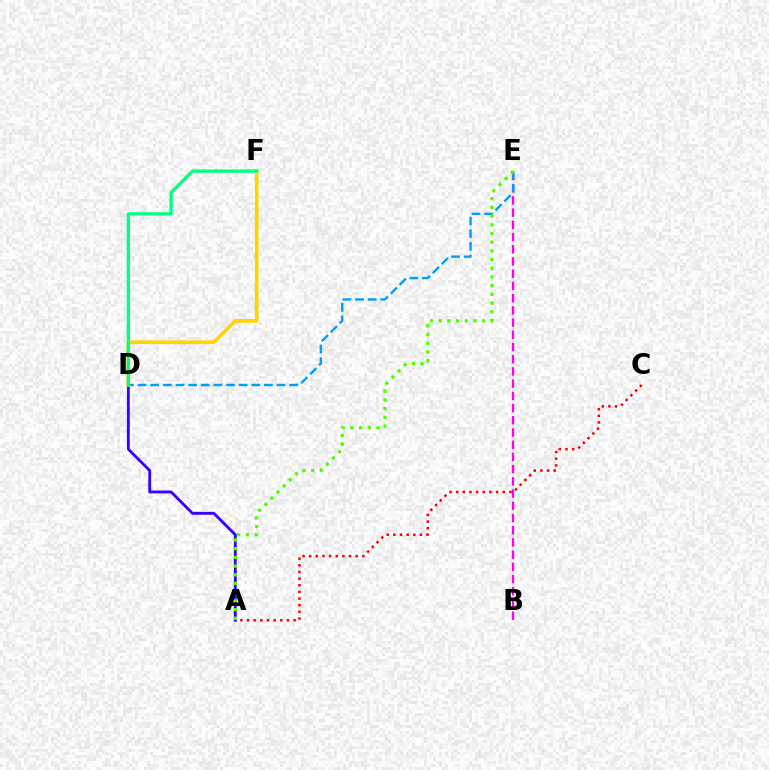{('B', 'E'): [{'color': '#ff00ed', 'line_style': 'dashed', 'thickness': 1.66}], ('A', 'C'): [{'color': '#ff0000', 'line_style': 'dotted', 'thickness': 1.81}], ('A', 'D'): [{'color': '#3700ff', 'line_style': 'solid', 'thickness': 2.05}], ('D', 'E'): [{'color': '#009eff', 'line_style': 'dashed', 'thickness': 1.72}], ('D', 'F'): [{'color': '#ffd500', 'line_style': 'solid', 'thickness': 2.64}, {'color': '#00ff86', 'line_style': 'solid', 'thickness': 2.36}], ('A', 'E'): [{'color': '#4fff00', 'line_style': 'dotted', 'thickness': 2.36}]}